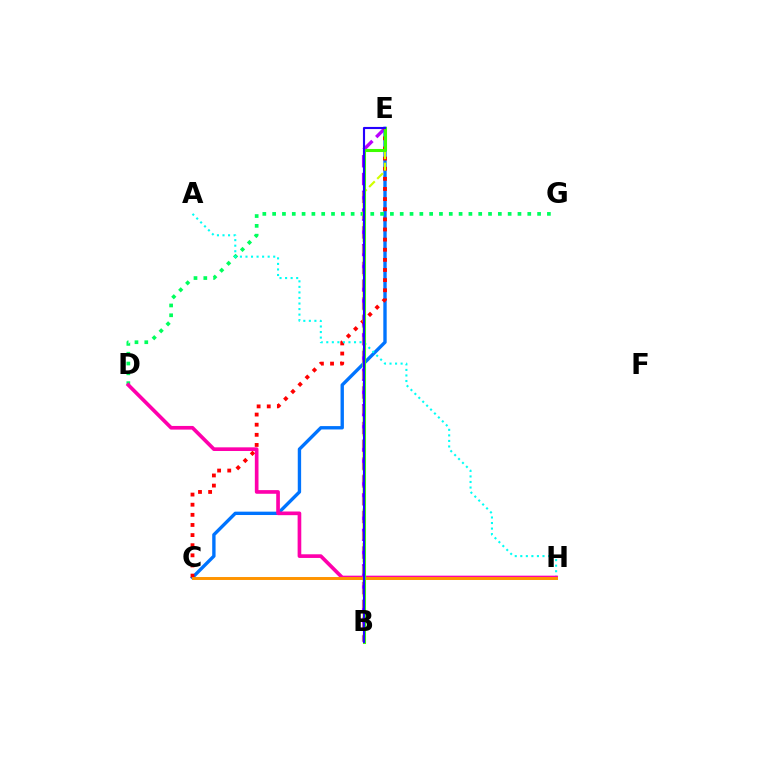{('B', 'E'): [{'color': '#b900ff', 'line_style': 'dashed', 'thickness': 2.42}, {'color': '#d1ff00', 'line_style': 'dashed', 'thickness': 1.55}, {'color': '#3dff00', 'line_style': 'solid', 'thickness': 2.21}, {'color': '#2500ff', 'line_style': 'solid', 'thickness': 1.53}], ('C', 'E'): [{'color': '#0074ff', 'line_style': 'solid', 'thickness': 2.42}, {'color': '#ff0000', 'line_style': 'dotted', 'thickness': 2.75}], ('D', 'G'): [{'color': '#00ff5c', 'line_style': 'dotted', 'thickness': 2.67}], ('A', 'H'): [{'color': '#00fff6', 'line_style': 'dotted', 'thickness': 1.51}], ('D', 'H'): [{'color': '#ff00ac', 'line_style': 'solid', 'thickness': 2.64}], ('C', 'H'): [{'color': '#ff9400', 'line_style': 'solid', 'thickness': 2.13}]}